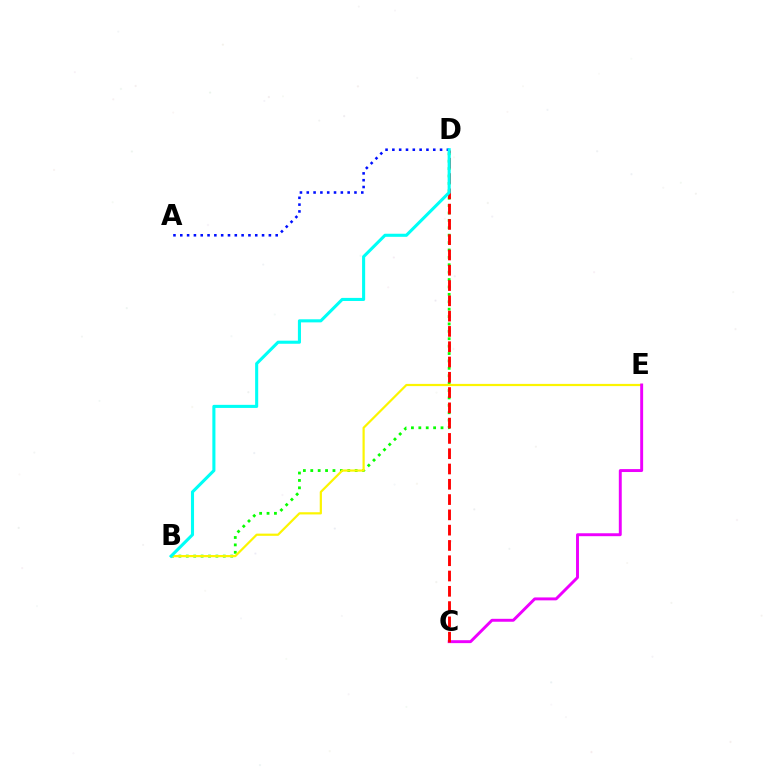{('B', 'D'): [{'color': '#08ff00', 'line_style': 'dotted', 'thickness': 2.01}, {'color': '#00fff6', 'line_style': 'solid', 'thickness': 2.22}], ('B', 'E'): [{'color': '#fcf500', 'line_style': 'solid', 'thickness': 1.59}], ('C', 'E'): [{'color': '#ee00ff', 'line_style': 'solid', 'thickness': 2.11}], ('C', 'D'): [{'color': '#ff0000', 'line_style': 'dashed', 'thickness': 2.08}], ('A', 'D'): [{'color': '#0010ff', 'line_style': 'dotted', 'thickness': 1.85}]}